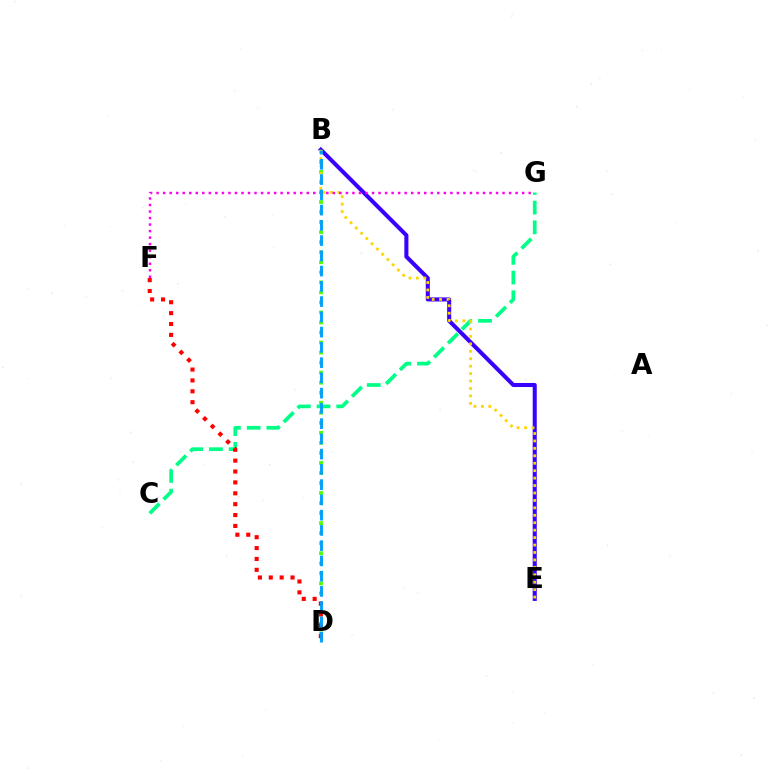{('C', 'G'): [{'color': '#00ff86', 'line_style': 'dashed', 'thickness': 2.68}], ('B', 'E'): [{'color': '#3700ff', 'line_style': 'solid', 'thickness': 2.92}, {'color': '#ffd500', 'line_style': 'dotted', 'thickness': 2.02}], ('B', 'D'): [{'color': '#4fff00', 'line_style': 'dotted', 'thickness': 2.73}, {'color': '#009eff', 'line_style': 'dashed', 'thickness': 2.07}], ('F', 'G'): [{'color': '#ff00ed', 'line_style': 'dotted', 'thickness': 1.77}], ('D', 'F'): [{'color': '#ff0000', 'line_style': 'dotted', 'thickness': 2.96}]}